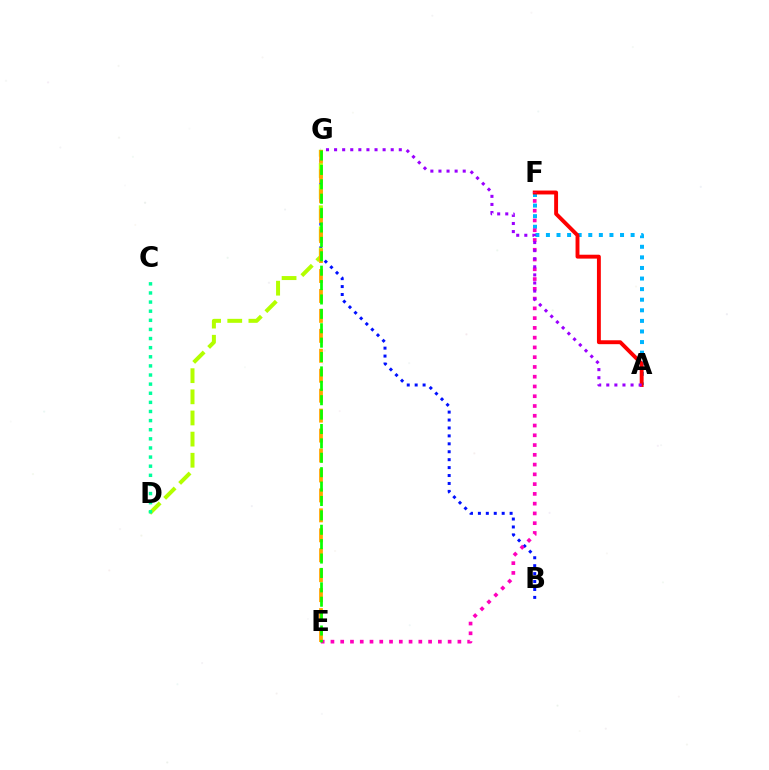{('B', 'G'): [{'color': '#0010ff', 'line_style': 'dotted', 'thickness': 2.15}], ('A', 'F'): [{'color': '#00b5ff', 'line_style': 'dotted', 'thickness': 2.88}, {'color': '#ff0000', 'line_style': 'solid', 'thickness': 2.81}], ('E', 'F'): [{'color': '#ff00bd', 'line_style': 'dotted', 'thickness': 2.65}], ('D', 'G'): [{'color': '#b3ff00', 'line_style': 'dashed', 'thickness': 2.87}], ('A', 'G'): [{'color': '#9b00ff', 'line_style': 'dotted', 'thickness': 2.2}], ('C', 'D'): [{'color': '#00ff9d', 'line_style': 'dotted', 'thickness': 2.48}], ('E', 'G'): [{'color': '#ffa500', 'line_style': 'dashed', 'thickness': 2.71}, {'color': '#08ff00', 'line_style': 'dashed', 'thickness': 1.96}]}